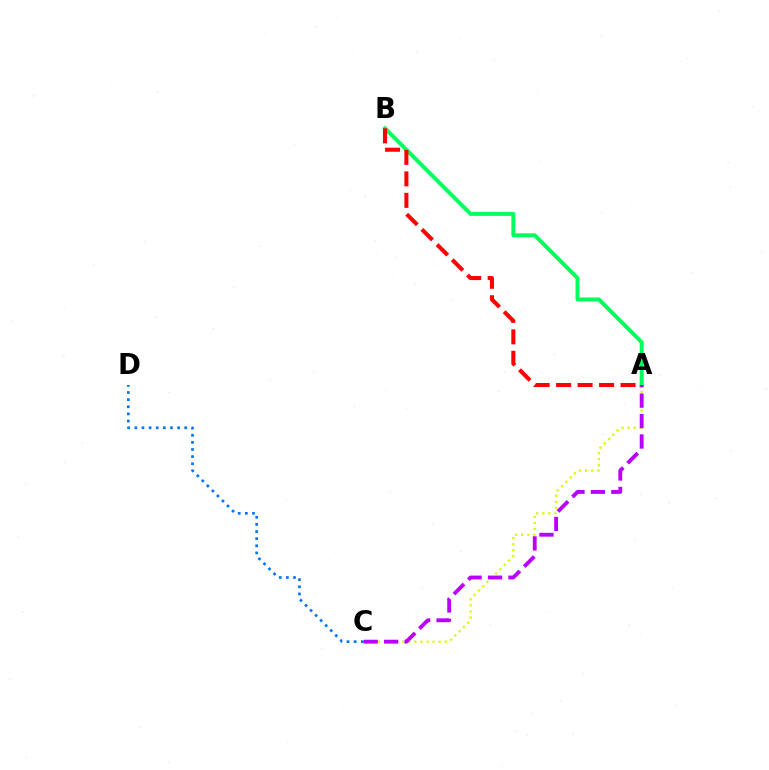{('A', 'C'): [{'color': '#d1ff00', 'line_style': 'dotted', 'thickness': 1.65}, {'color': '#b900ff', 'line_style': 'dashed', 'thickness': 2.77}], ('C', 'D'): [{'color': '#0074ff', 'line_style': 'dotted', 'thickness': 1.94}], ('A', 'B'): [{'color': '#00ff5c', 'line_style': 'solid', 'thickness': 2.86}, {'color': '#ff0000', 'line_style': 'dashed', 'thickness': 2.92}]}